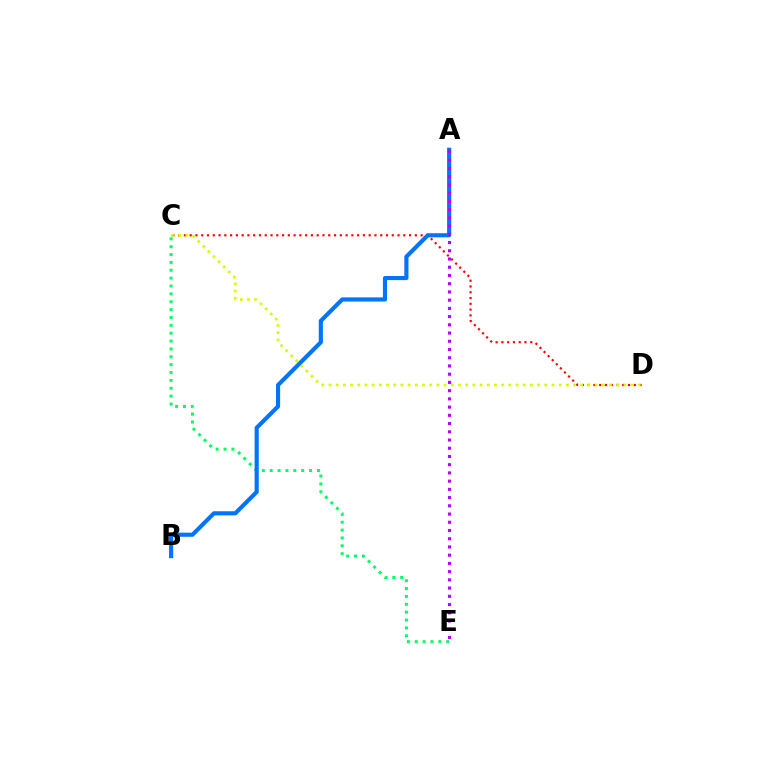{('C', 'D'): [{'color': '#ff0000', 'line_style': 'dotted', 'thickness': 1.57}, {'color': '#d1ff00', 'line_style': 'dotted', 'thickness': 1.95}], ('C', 'E'): [{'color': '#00ff5c', 'line_style': 'dotted', 'thickness': 2.14}], ('A', 'B'): [{'color': '#0074ff', 'line_style': 'solid', 'thickness': 2.98}], ('A', 'E'): [{'color': '#b900ff', 'line_style': 'dotted', 'thickness': 2.24}]}